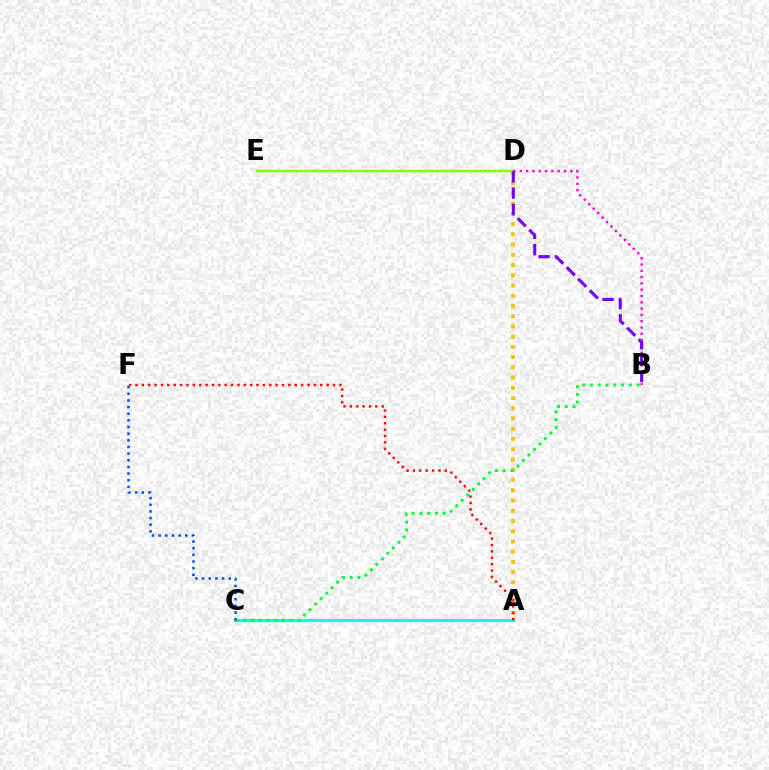{('D', 'E'): [{'color': '#84ff00', 'line_style': 'solid', 'thickness': 1.76}], ('A', 'D'): [{'color': '#ffbd00', 'line_style': 'dotted', 'thickness': 2.78}], ('A', 'C'): [{'color': '#00fff6', 'line_style': 'solid', 'thickness': 2.19}], ('B', 'C'): [{'color': '#00ff39', 'line_style': 'dotted', 'thickness': 2.11}], ('B', 'D'): [{'color': '#ff00cf', 'line_style': 'dotted', 'thickness': 1.71}, {'color': '#7200ff', 'line_style': 'dashed', 'thickness': 2.22}], ('C', 'F'): [{'color': '#004bff', 'line_style': 'dotted', 'thickness': 1.81}], ('A', 'F'): [{'color': '#ff0000', 'line_style': 'dotted', 'thickness': 1.73}]}